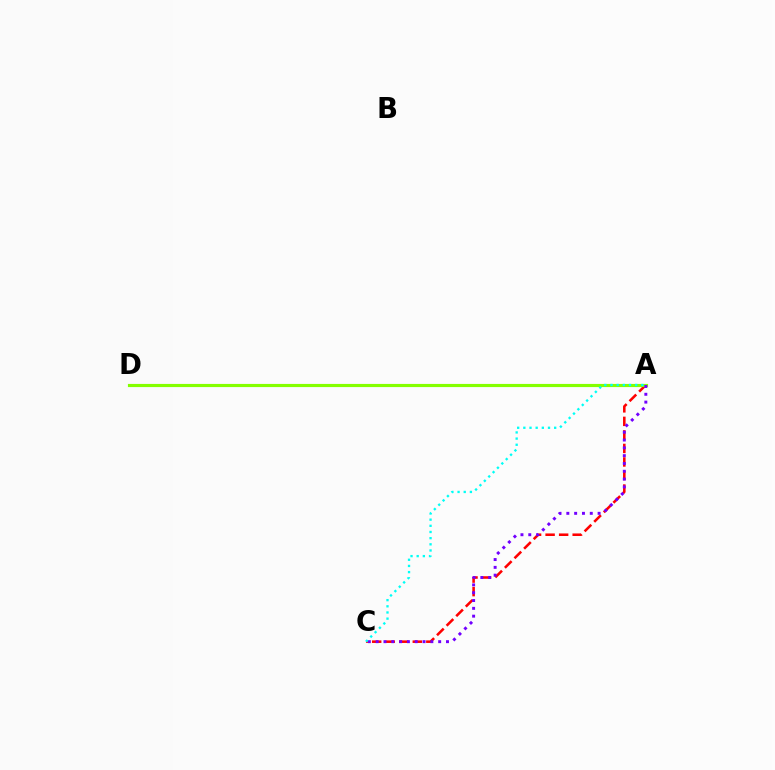{('A', 'C'): [{'color': '#ff0000', 'line_style': 'dashed', 'thickness': 1.84}, {'color': '#7200ff', 'line_style': 'dotted', 'thickness': 2.12}, {'color': '#00fff6', 'line_style': 'dotted', 'thickness': 1.68}], ('A', 'D'): [{'color': '#84ff00', 'line_style': 'solid', 'thickness': 2.27}]}